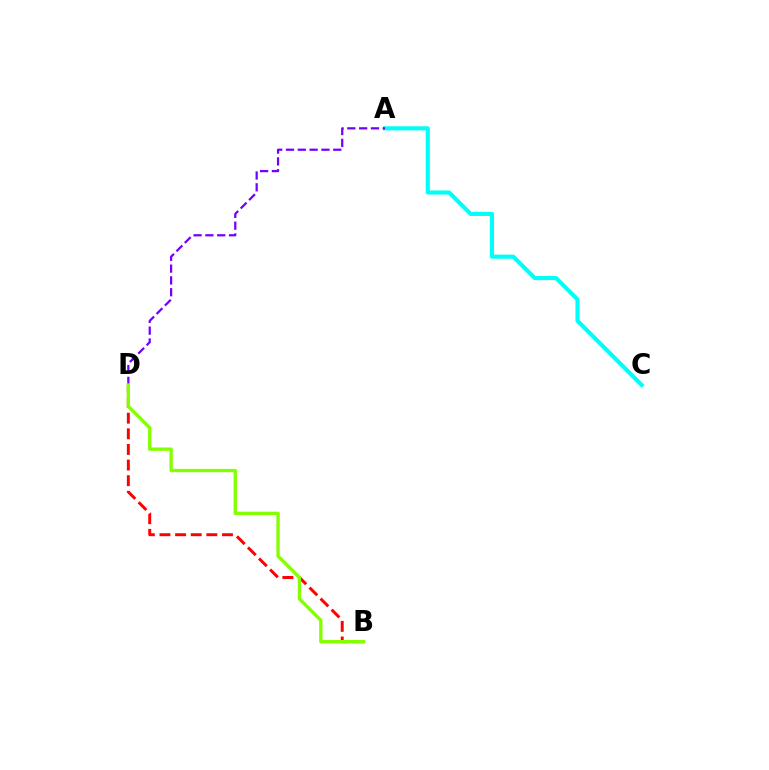{('A', 'C'): [{'color': '#00fff6', 'line_style': 'solid', 'thickness': 2.96}], ('B', 'D'): [{'color': '#ff0000', 'line_style': 'dashed', 'thickness': 2.12}, {'color': '#84ff00', 'line_style': 'solid', 'thickness': 2.4}], ('A', 'D'): [{'color': '#7200ff', 'line_style': 'dashed', 'thickness': 1.61}]}